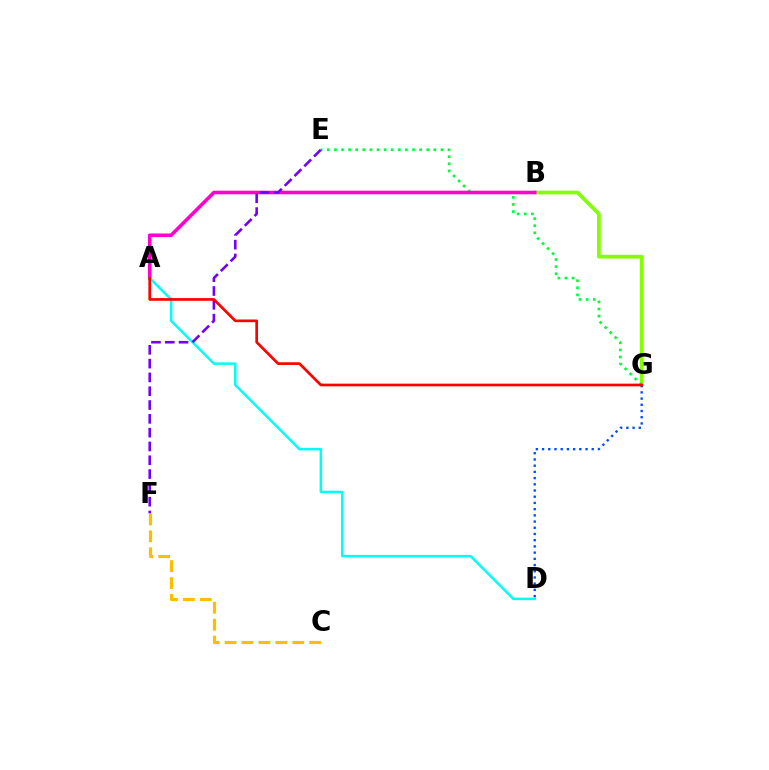{('B', 'G'): [{'color': '#84ff00', 'line_style': 'solid', 'thickness': 2.68}], ('E', 'G'): [{'color': '#00ff39', 'line_style': 'dotted', 'thickness': 1.93}], ('A', 'B'): [{'color': '#ff00cf', 'line_style': 'solid', 'thickness': 2.59}], ('C', 'F'): [{'color': '#ffbd00', 'line_style': 'dashed', 'thickness': 2.3}], ('A', 'D'): [{'color': '#00fff6', 'line_style': 'solid', 'thickness': 1.81}], ('E', 'F'): [{'color': '#7200ff', 'line_style': 'dashed', 'thickness': 1.88}], ('D', 'G'): [{'color': '#004bff', 'line_style': 'dotted', 'thickness': 1.69}], ('A', 'G'): [{'color': '#ff0000', 'line_style': 'solid', 'thickness': 1.93}]}